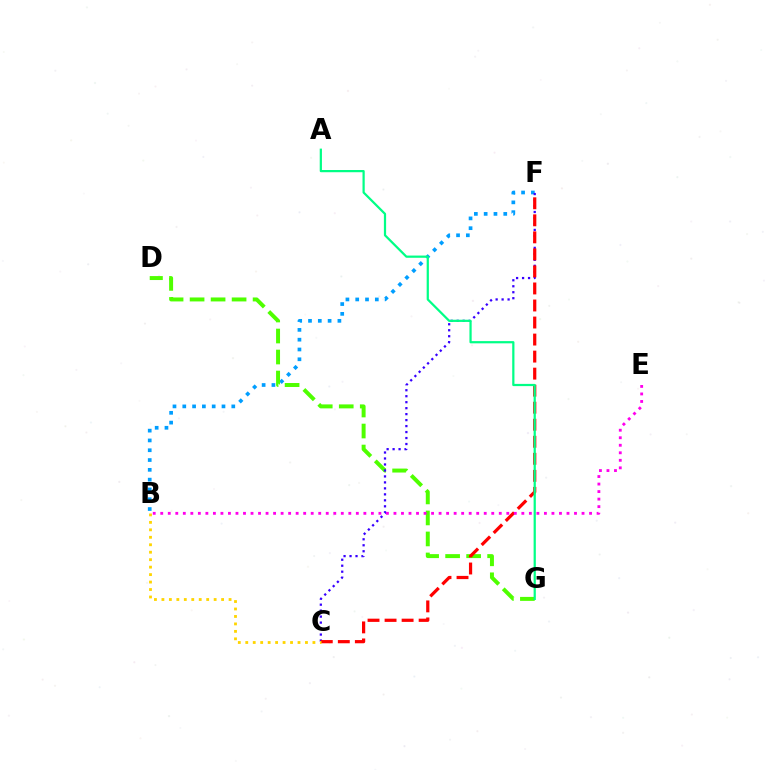{('B', 'F'): [{'color': '#009eff', 'line_style': 'dotted', 'thickness': 2.66}], ('D', 'G'): [{'color': '#4fff00', 'line_style': 'dashed', 'thickness': 2.85}], ('C', 'F'): [{'color': '#3700ff', 'line_style': 'dotted', 'thickness': 1.62}, {'color': '#ff0000', 'line_style': 'dashed', 'thickness': 2.31}], ('B', 'C'): [{'color': '#ffd500', 'line_style': 'dotted', 'thickness': 2.03}], ('B', 'E'): [{'color': '#ff00ed', 'line_style': 'dotted', 'thickness': 2.04}], ('A', 'G'): [{'color': '#00ff86', 'line_style': 'solid', 'thickness': 1.6}]}